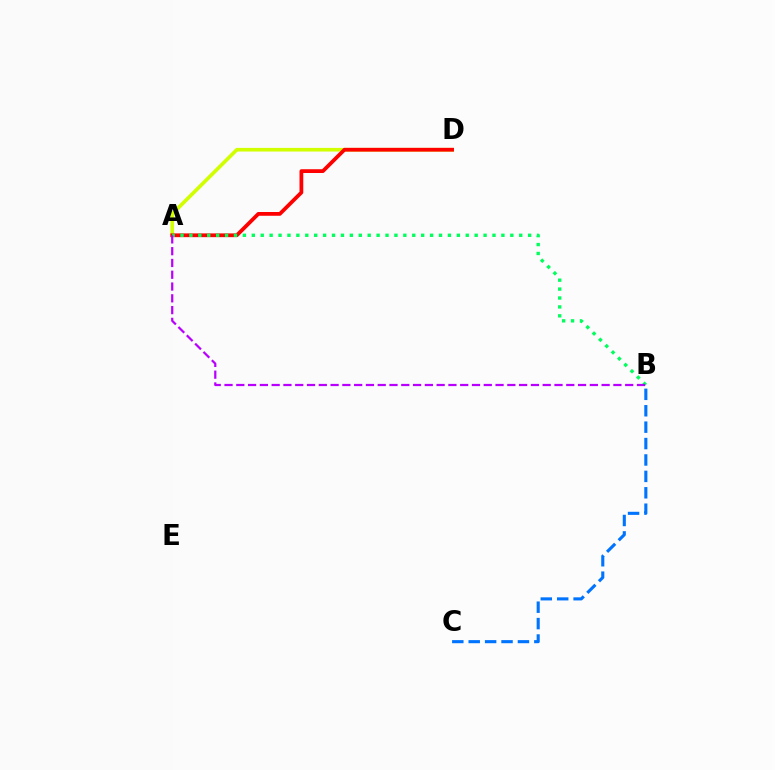{('A', 'D'): [{'color': '#d1ff00', 'line_style': 'solid', 'thickness': 2.62}, {'color': '#ff0000', 'line_style': 'solid', 'thickness': 2.71}], ('B', 'C'): [{'color': '#0074ff', 'line_style': 'dashed', 'thickness': 2.23}], ('A', 'B'): [{'color': '#00ff5c', 'line_style': 'dotted', 'thickness': 2.42}, {'color': '#b900ff', 'line_style': 'dashed', 'thickness': 1.6}]}